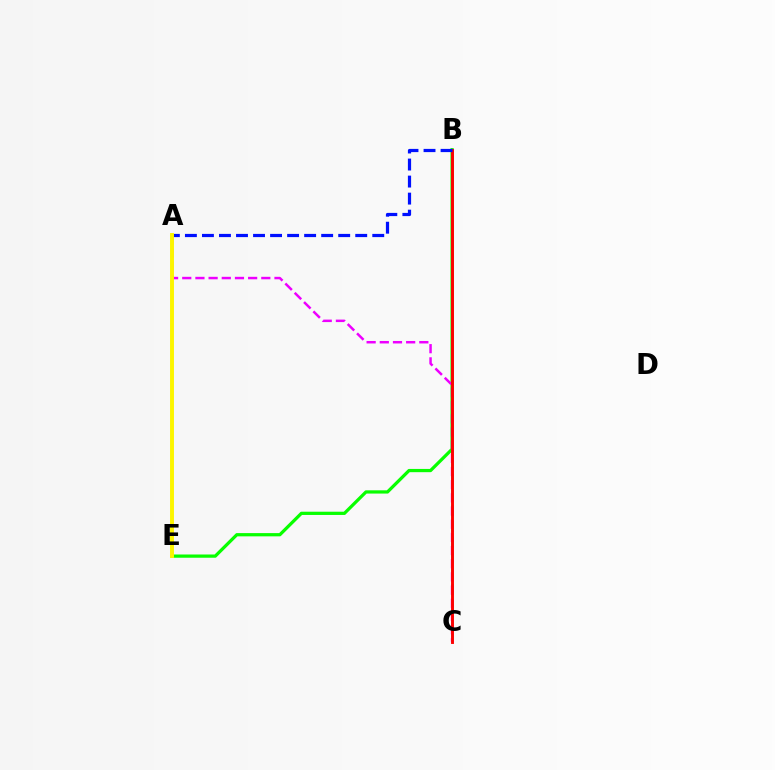{('B', 'C'): [{'color': '#00fff6', 'line_style': 'dashed', 'thickness': 2.14}, {'color': '#ff0000', 'line_style': 'solid', 'thickness': 2.09}], ('B', 'E'): [{'color': '#08ff00', 'line_style': 'solid', 'thickness': 2.34}], ('A', 'C'): [{'color': '#ee00ff', 'line_style': 'dashed', 'thickness': 1.79}], ('A', 'B'): [{'color': '#0010ff', 'line_style': 'dashed', 'thickness': 2.31}], ('A', 'E'): [{'color': '#fcf500', 'line_style': 'solid', 'thickness': 2.82}]}